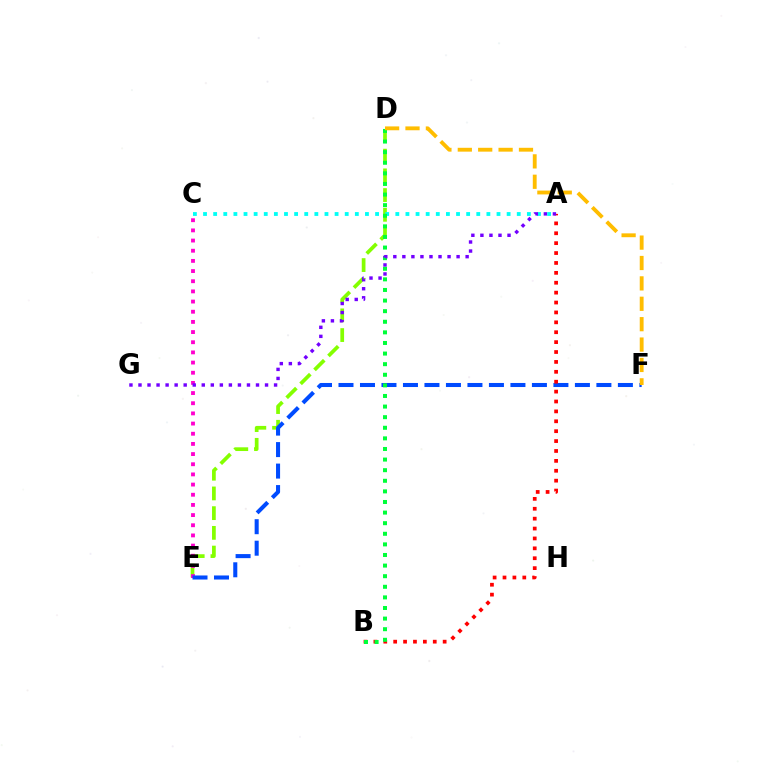{('D', 'E'): [{'color': '#84ff00', 'line_style': 'dashed', 'thickness': 2.68}], ('C', 'E'): [{'color': '#ff00cf', 'line_style': 'dotted', 'thickness': 2.76}], ('E', 'F'): [{'color': '#004bff', 'line_style': 'dashed', 'thickness': 2.92}], ('A', 'B'): [{'color': '#ff0000', 'line_style': 'dotted', 'thickness': 2.69}], ('A', 'C'): [{'color': '#00fff6', 'line_style': 'dotted', 'thickness': 2.75}], ('B', 'D'): [{'color': '#00ff39', 'line_style': 'dotted', 'thickness': 2.88}], ('D', 'F'): [{'color': '#ffbd00', 'line_style': 'dashed', 'thickness': 2.77}], ('A', 'G'): [{'color': '#7200ff', 'line_style': 'dotted', 'thickness': 2.46}]}